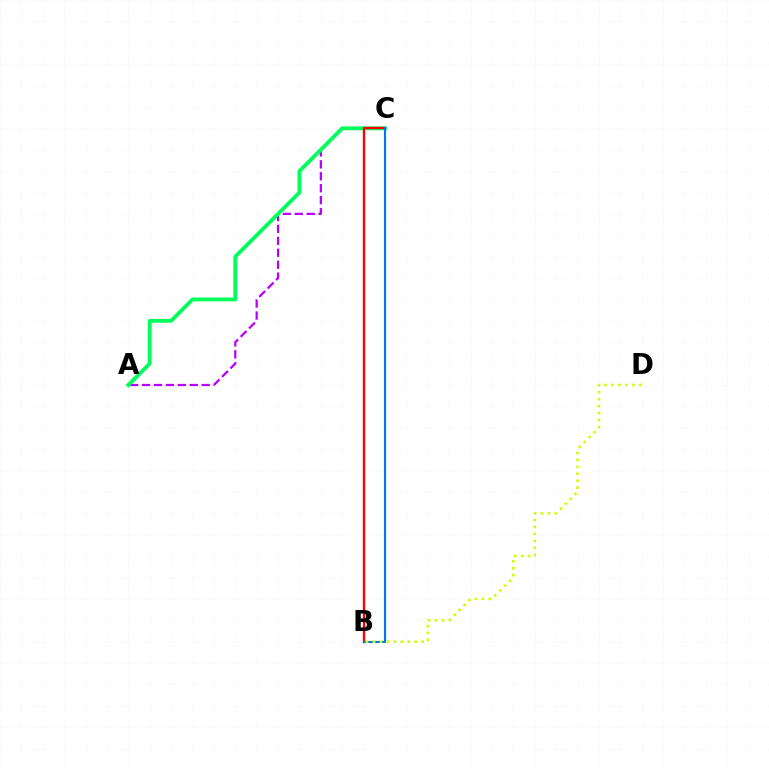{('A', 'C'): [{'color': '#b900ff', 'line_style': 'dashed', 'thickness': 1.62}, {'color': '#00ff5c', 'line_style': 'solid', 'thickness': 2.76}], ('B', 'C'): [{'color': '#ff0000', 'line_style': 'solid', 'thickness': 1.69}, {'color': '#0074ff', 'line_style': 'solid', 'thickness': 1.52}], ('B', 'D'): [{'color': '#d1ff00', 'line_style': 'dotted', 'thickness': 1.89}]}